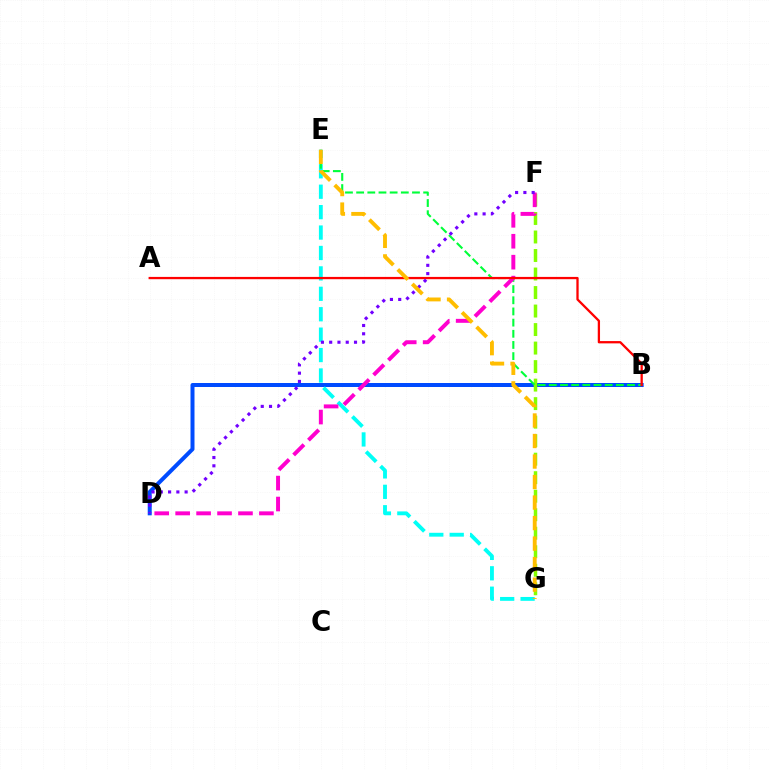{('B', 'D'): [{'color': '#004bff', 'line_style': 'solid', 'thickness': 2.87}], ('E', 'G'): [{'color': '#00fff6', 'line_style': 'dashed', 'thickness': 2.77}, {'color': '#ffbd00', 'line_style': 'dashed', 'thickness': 2.79}], ('F', 'G'): [{'color': '#84ff00', 'line_style': 'dashed', 'thickness': 2.52}], ('B', 'E'): [{'color': '#00ff39', 'line_style': 'dashed', 'thickness': 1.52}], ('D', 'F'): [{'color': '#ff00cf', 'line_style': 'dashed', 'thickness': 2.84}, {'color': '#7200ff', 'line_style': 'dotted', 'thickness': 2.25}], ('A', 'B'): [{'color': '#ff0000', 'line_style': 'solid', 'thickness': 1.65}]}